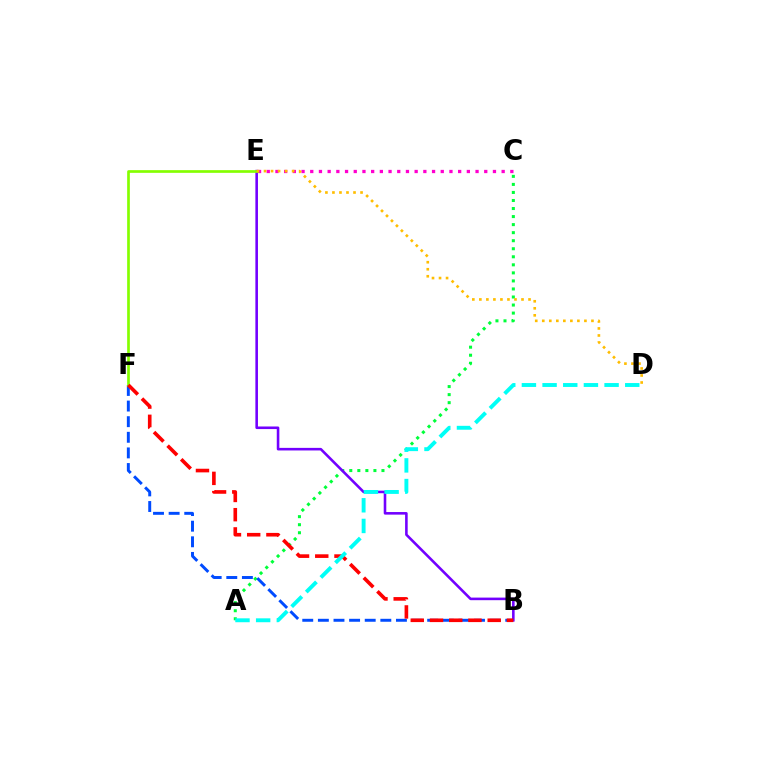{('A', 'C'): [{'color': '#00ff39', 'line_style': 'dotted', 'thickness': 2.19}], ('C', 'E'): [{'color': '#ff00cf', 'line_style': 'dotted', 'thickness': 2.36}], ('B', 'F'): [{'color': '#004bff', 'line_style': 'dashed', 'thickness': 2.12}, {'color': '#ff0000', 'line_style': 'dashed', 'thickness': 2.61}], ('B', 'E'): [{'color': '#7200ff', 'line_style': 'solid', 'thickness': 1.86}], ('E', 'F'): [{'color': '#84ff00', 'line_style': 'solid', 'thickness': 1.94}], ('A', 'D'): [{'color': '#00fff6', 'line_style': 'dashed', 'thickness': 2.81}], ('D', 'E'): [{'color': '#ffbd00', 'line_style': 'dotted', 'thickness': 1.91}]}